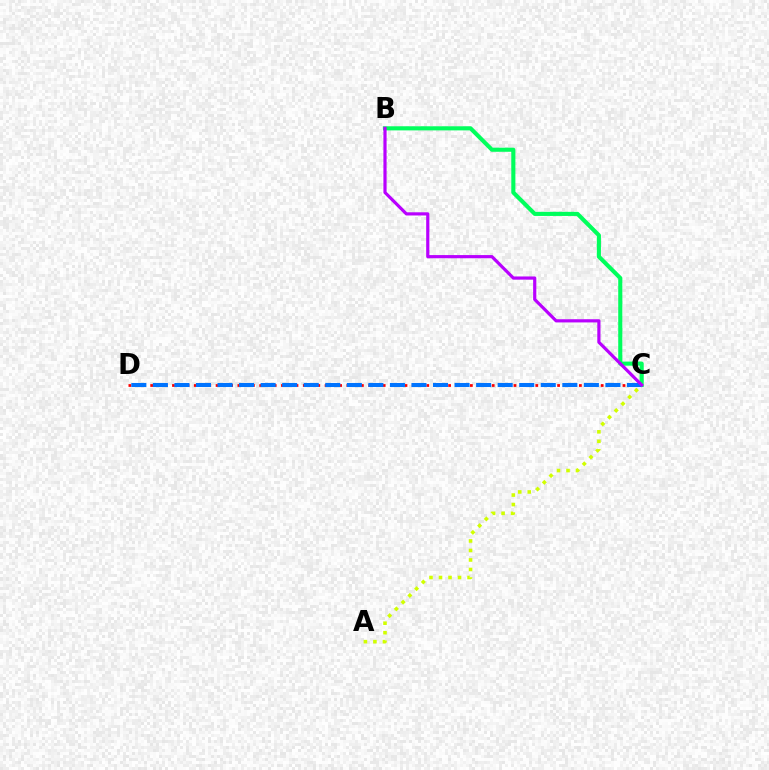{('A', 'C'): [{'color': '#d1ff00', 'line_style': 'dotted', 'thickness': 2.59}], ('B', 'C'): [{'color': '#00ff5c', 'line_style': 'solid', 'thickness': 2.96}, {'color': '#b900ff', 'line_style': 'solid', 'thickness': 2.29}], ('C', 'D'): [{'color': '#ff0000', 'line_style': 'dotted', 'thickness': 1.97}, {'color': '#0074ff', 'line_style': 'dashed', 'thickness': 2.93}]}